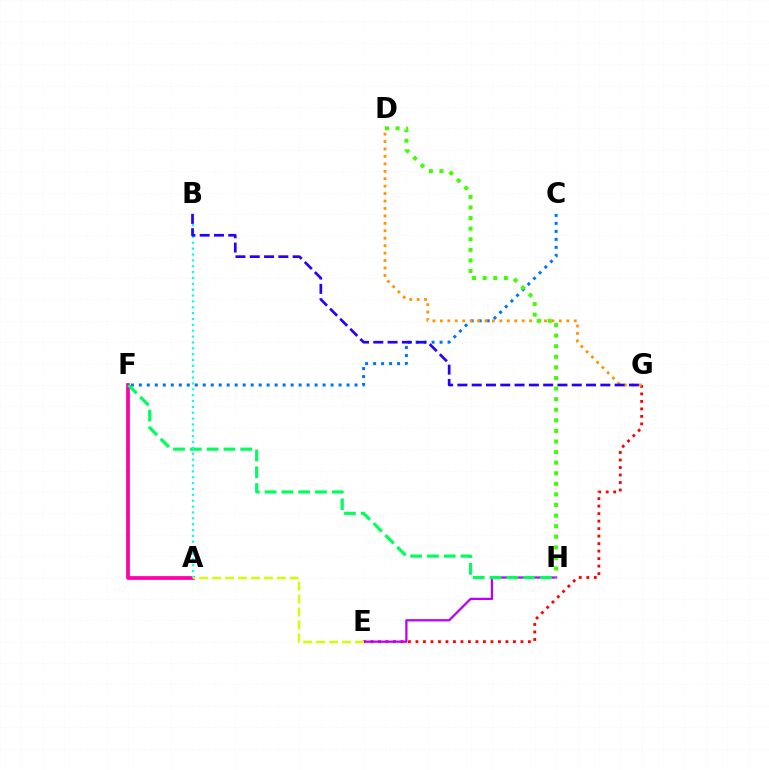{('E', 'G'): [{'color': '#ff0000', 'line_style': 'dotted', 'thickness': 2.04}], ('E', 'H'): [{'color': '#b900ff', 'line_style': 'solid', 'thickness': 1.62}], ('C', 'F'): [{'color': '#0074ff', 'line_style': 'dotted', 'thickness': 2.17}], ('A', 'F'): [{'color': '#ff00ac', 'line_style': 'solid', 'thickness': 2.7}], ('F', 'H'): [{'color': '#00ff5c', 'line_style': 'dashed', 'thickness': 2.28}], ('D', 'G'): [{'color': '#ff9400', 'line_style': 'dotted', 'thickness': 2.02}], ('A', 'B'): [{'color': '#00fff6', 'line_style': 'dotted', 'thickness': 1.59}], ('B', 'G'): [{'color': '#2500ff', 'line_style': 'dashed', 'thickness': 1.94}], ('D', 'H'): [{'color': '#3dff00', 'line_style': 'dotted', 'thickness': 2.88}], ('A', 'E'): [{'color': '#d1ff00', 'line_style': 'dashed', 'thickness': 1.76}]}